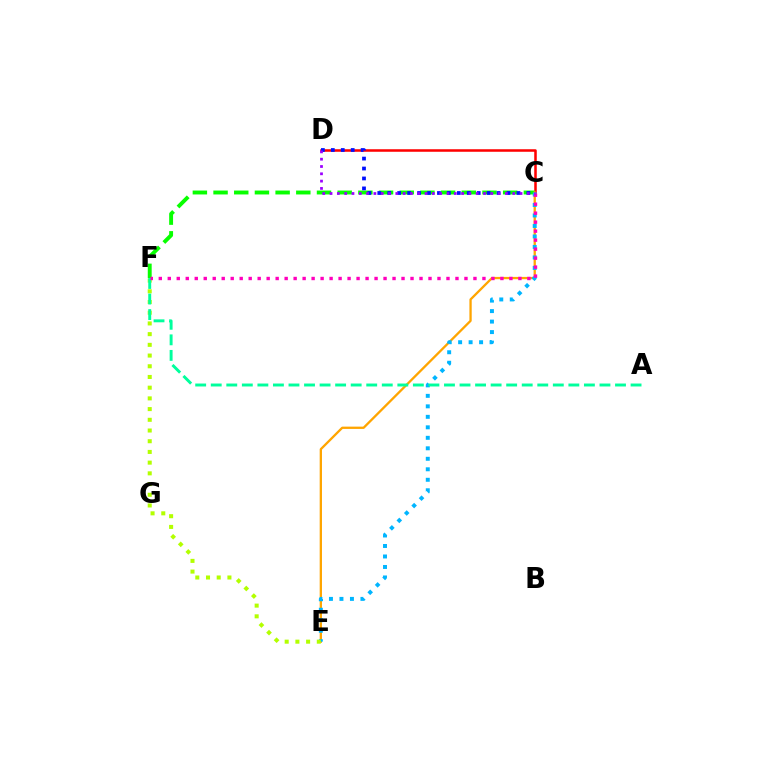{('C', 'D'): [{'color': '#ff0000', 'line_style': 'solid', 'thickness': 1.82}, {'color': '#0010ff', 'line_style': 'dotted', 'thickness': 2.7}, {'color': '#9b00ff', 'line_style': 'dotted', 'thickness': 1.99}], ('C', 'F'): [{'color': '#08ff00', 'line_style': 'dashed', 'thickness': 2.81}, {'color': '#ff00bd', 'line_style': 'dotted', 'thickness': 2.44}], ('C', 'E'): [{'color': '#ffa500', 'line_style': 'solid', 'thickness': 1.66}, {'color': '#00b5ff', 'line_style': 'dotted', 'thickness': 2.85}], ('E', 'F'): [{'color': '#b3ff00', 'line_style': 'dotted', 'thickness': 2.91}], ('A', 'F'): [{'color': '#00ff9d', 'line_style': 'dashed', 'thickness': 2.11}]}